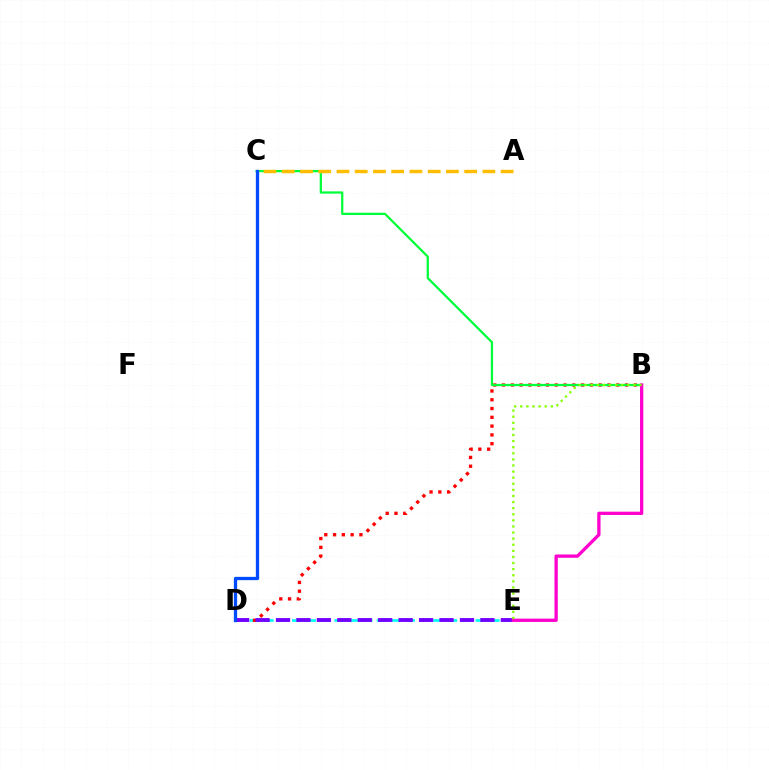{('D', 'E'): [{'color': '#00fff6', 'line_style': 'dashed', 'thickness': 1.92}, {'color': '#7200ff', 'line_style': 'dashed', 'thickness': 2.78}], ('B', 'D'): [{'color': '#ff0000', 'line_style': 'dotted', 'thickness': 2.39}], ('B', 'C'): [{'color': '#00ff39', 'line_style': 'solid', 'thickness': 1.63}], ('B', 'E'): [{'color': '#ff00cf', 'line_style': 'solid', 'thickness': 2.38}, {'color': '#84ff00', 'line_style': 'dotted', 'thickness': 1.66}], ('A', 'C'): [{'color': '#ffbd00', 'line_style': 'dashed', 'thickness': 2.48}], ('C', 'D'): [{'color': '#004bff', 'line_style': 'solid', 'thickness': 2.38}]}